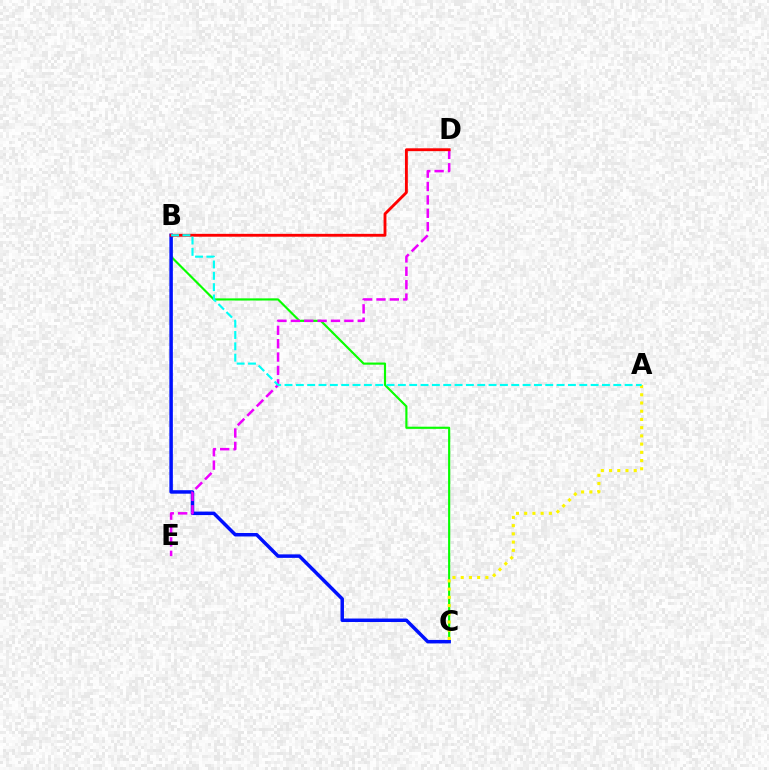{('B', 'C'): [{'color': '#08ff00', 'line_style': 'solid', 'thickness': 1.55}, {'color': '#0010ff', 'line_style': 'solid', 'thickness': 2.51}], ('D', 'E'): [{'color': '#ee00ff', 'line_style': 'dashed', 'thickness': 1.82}], ('B', 'D'): [{'color': '#ff0000', 'line_style': 'solid', 'thickness': 2.06}], ('A', 'C'): [{'color': '#fcf500', 'line_style': 'dotted', 'thickness': 2.23}], ('A', 'B'): [{'color': '#00fff6', 'line_style': 'dashed', 'thickness': 1.54}]}